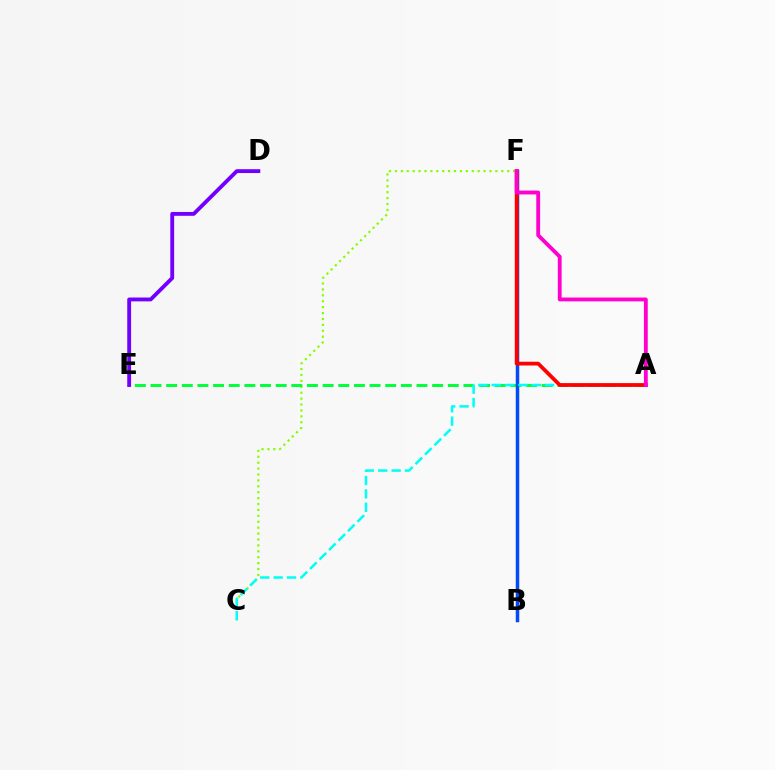{('C', 'F'): [{'color': '#84ff00', 'line_style': 'dotted', 'thickness': 1.61}], ('B', 'F'): [{'color': '#ffbd00', 'line_style': 'solid', 'thickness': 2.37}, {'color': '#004bff', 'line_style': 'solid', 'thickness': 2.47}], ('A', 'E'): [{'color': '#00ff39', 'line_style': 'dashed', 'thickness': 2.13}], ('D', 'E'): [{'color': '#7200ff', 'line_style': 'solid', 'thickness': 2.77}], ('A', 'C'): [{'color': '#00fff6', 'line_style': 'dashed', 'thickness': 1.82}], ('A', 'F'): [{'color': '#ff0000', 'line_style': 'solid', 'thickness': 2.72}, {'color': '#ff00cf', 'line_style': 'solid', 'thickness': 2.76}]}